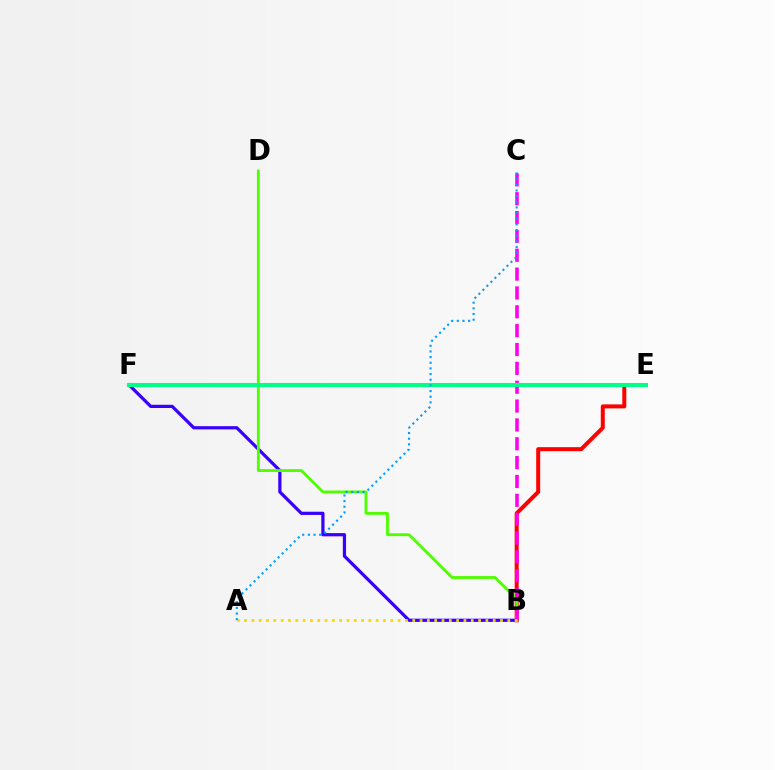{('B', 'E'): [{'color': '#ff0000', 'line_style': 'solid', 'thickness': 2.88}], ('B', 'F'): [{'color': '#3700ff', 'line_style': 'solid', 'thickness': 2.31}], ('B', 'D'): [{'color': '#4fff00', 'line_style': 'solid', 'thickness': 2.06}], ('B', 'C'): [{'color': '#ff00ed', 'line_style': 'dashed', 'thickness': 2.56}], ('E', 'F'): [{'color': '#00ff86', 'line_style': 'solid', 'thickness': 2.92}], ('A', 'B'): [{'color': '#ffd500', 'line_style': 'dotted', 'thickness': 1.99}], ('A', 'C'): [{'color': '#009eff', 'line_style': 'dotted', 'thickness': 1.54}]}